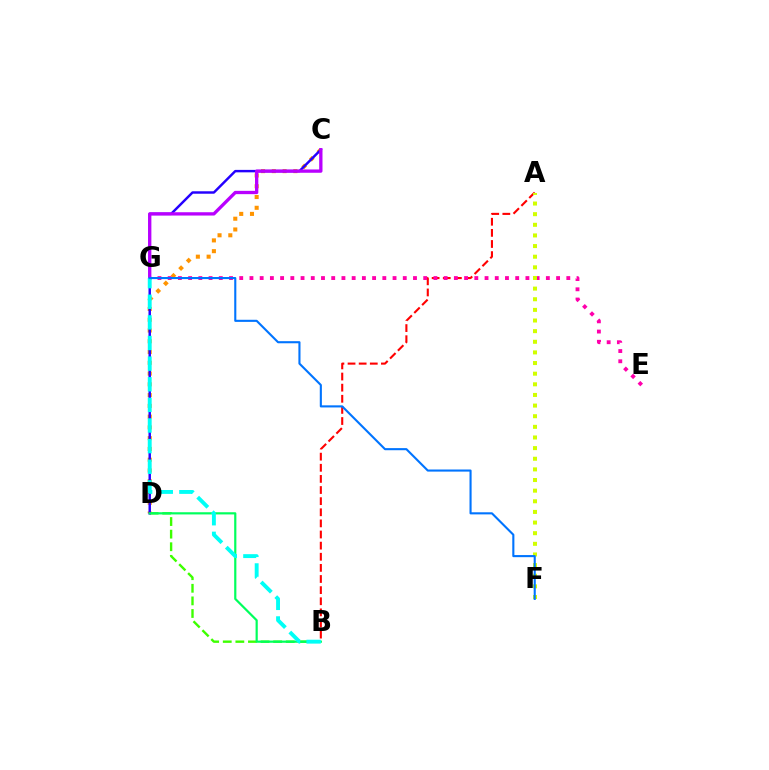{('C', 'D'): [{'color': '#ff9400', 'line_style': 'dotted', 'thickness': 2.93}, {'color': '#2500ff', 'line_style': 'solid', 'thickness': 1.77}], ('B', 'D'): [{'color': '#3dff00', 'line_style': 'dashed', 'thickness': 1.71}, {'color': '#00ff5c', 'line_style': 'solid', 'thickness': 1.58}], ('A', 'B'): [{'color': '#ff0000', 'line_style': 'dashed', 'thickness': 1.51}], ('E', 'G'): [{'color': '#ff00ac', 'line_style': 'dotted', 'thickness': 2.78}], ('A', 'F'): [{'color': '#d1ff00', 'line_style': 'dotted', 'thickness': 2.89}], ('C', 'G'): [{'color': '#b900ff', 'line_style': 'solid', 'thickness': 2.38}], ('B', 'G'): [{'color': '#00fff6', 'line_style': 'dashed', 'thickness': 2.8}], ('F', 'G'): [{'color': '#0074ff', 'line_style': 'solid', 'thickness': 1.51}]}